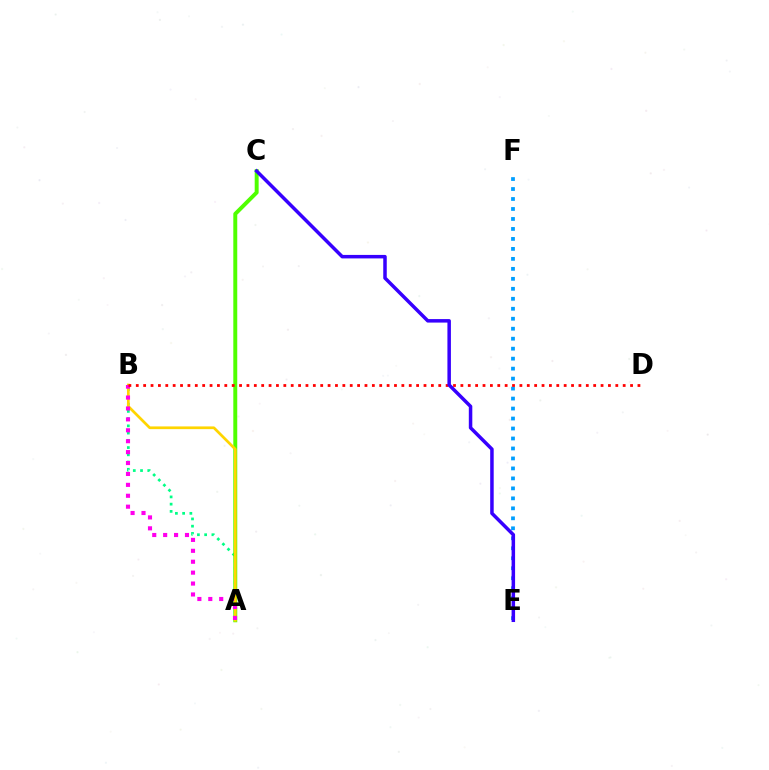{('A', 'B'): [{'color': '#00ff86', 'line_style': 'dotted', 'thickness': 1.97}, {'color': '#ffd500', 'line_style': 'solid', 'thickness': 1.96}, {'color': '#ff00ed', 'line_style': 'dotted', 'thickness': 2.97}], ('A', 'C'): [{'color': '#4fff00', 'line_style': 'solid', 'thickness': 2.84}], ('E', 'F'): [{'color': '#009eff', 'line_style': 'dotted', 'thickness': 2.71}], ('B', 'D'): [{'color': '#ff0000', 'line_style': 'dotted', 'thickness': 2.0}], ('C', 'E'): [{'color': '#3700ff', 'line_style': 'solid', 'thickness': 2.52}]}